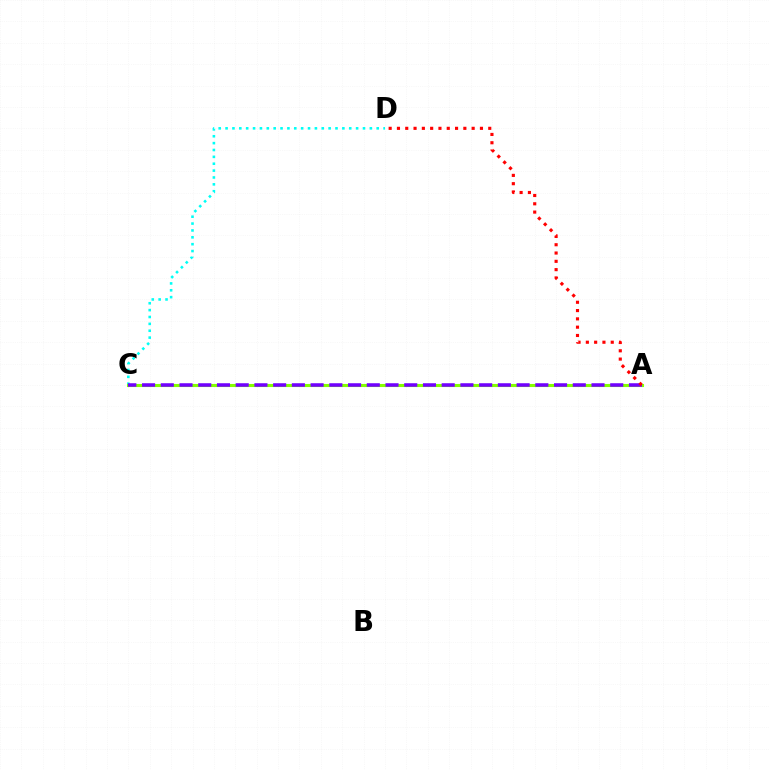{('C', 'D'): [{'color': '#00fff6', 'line_style': 'dotted', 'thickness': 1.87}], ('A', 'C'): [{'color': '#84ff00', 'line_style': 'solid', 'thickness': 2.22}, {'color': '#7200ff', 'line_style': 'dashed', 'thickness': 2.54}], ('A', 'D'): [{'color': '#ff0000', 'line_style': 'dotted', 'thickness': 2.26}]}